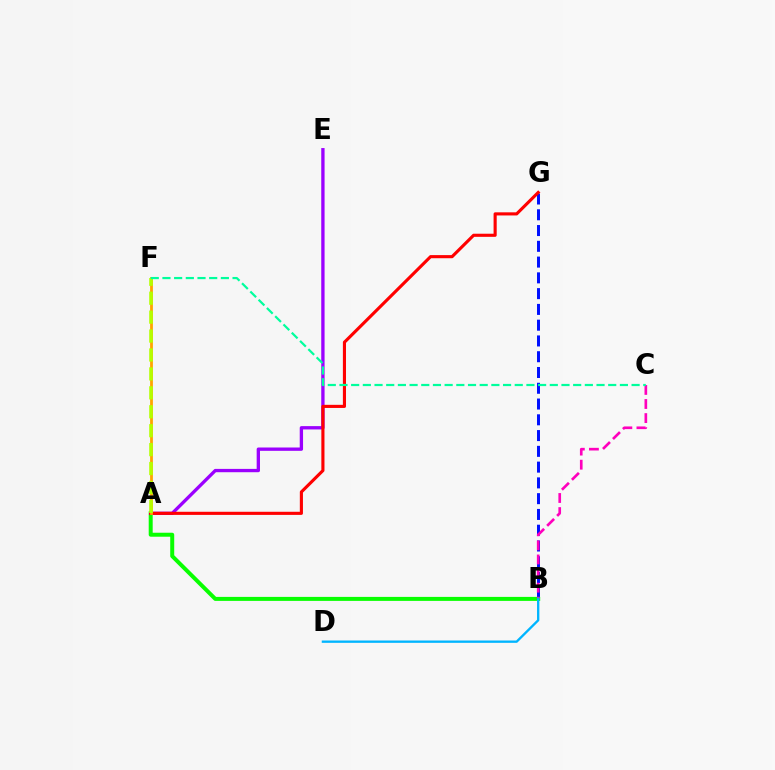{('B', 'G'): [{'color': '#0010ff', 'line_style': 'dashed', 'thickness': 2.14}], ('A', 'B'): [{'color': '#08ff00', 'line_style': 'solid', 'thickness': 2.87}], ('A', 'E'): [{'color': '#9b00ff', 'line_style': 'solid', 'thickness': 2.39}], ('A', 'G'): [{'color': '#ff0000', 'line_style': 'solid', 'thickness': 2.25}], ('A', 'F'): [{'color': '#ffa500', 'line_style': 'solid', 'thickness': 2.01}, {'color': '#b3ff00', 'line_style': 'dashed', 'thickness': 2.57}], ('B', 'C'): [{'color': '#ff00bd', 'line_style': 'dashed', 'thickness': 1.91}], ('C', 'F'): [{'color': '#00ff9d', 'line_style': 'dashed', 'thickness': 1.59}], ('B', 'D'): [{'color': '#00b5ff', 'line_style': 'solid', 'thickness': 1.68}]}